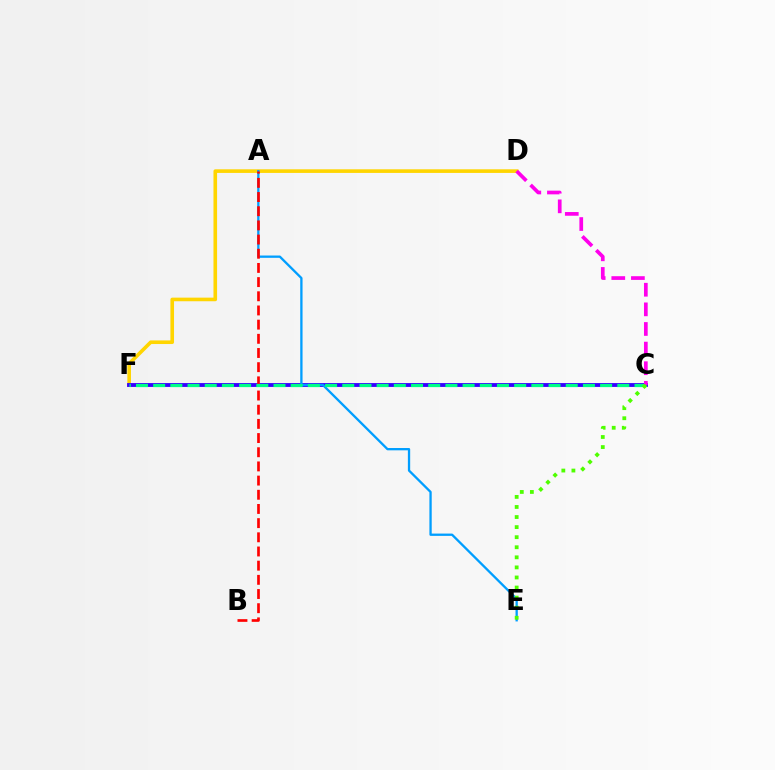{('D', 'F'): [{'color': '#ffd500', 'line_style': 'solid', 'thickness': 2.61}], ('C', 'F'): [{'color': '#3700ff', 'line_style': 'solid', 'thickness': 2.77}, {'color': '#00ff86', 'line_style': 'dashed', 'thickness': 2.34}], ('A', 'E'): [{'color': '#009eff', 'line_style': 'solid', 'thickness': 1.66}], ('A', 'B'): [{'color': '#ff0000', 'line_style': 'dashed', 'thickness': 1.93}], ('C', 'D'): [{'color': '#ff00ed', 'line_style': 'dashed', 'thickness': 2.67}], ('C', 'E'): [{'color': '#4fff00', 'line_style': 'dotted', 'thickness': 2.74}]}